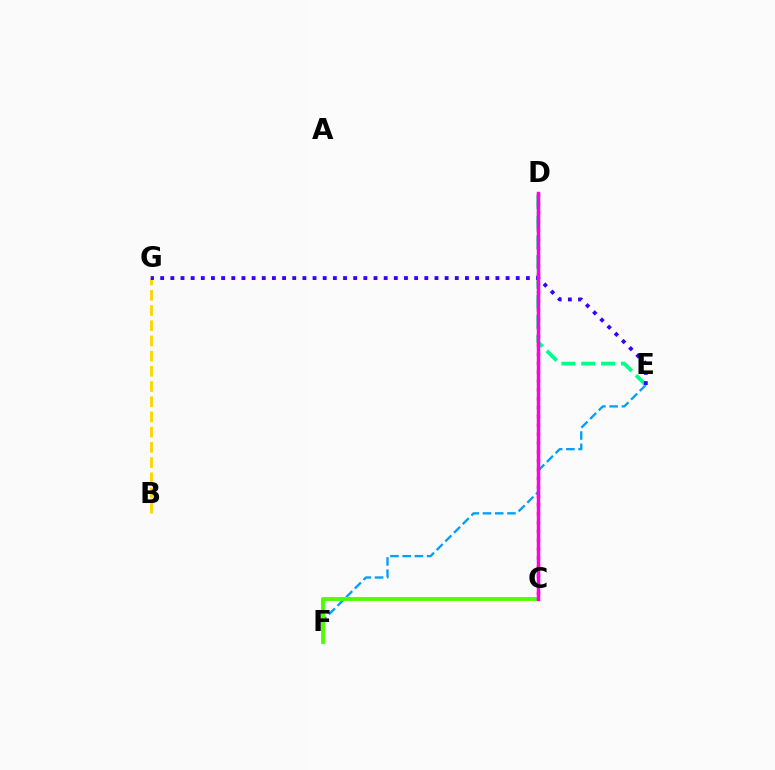{('B', 'G'): [{'color': '#ffd500', 'line_style': 'dashed', 'thickness': 2.07}], ('E', 'F'): [{'color': '#009eff', 'line_style': 'dashed', 'thickness': 1.66}], ('C', 'D'): [{'color': '#ff0000', 'line_style': 'dotted', 'thickness': 2.4}, {'color': '#ff00ed', 'line_style': 'solid', 'thickness': 2.49}], ('D', 'E'): [{'color': '#00ff86', 'line_style': 'dashed', 'thickness': 2.7}], ('C', 'F'): [{'color': '#4fff00', 'line_style': 'solid', 'thickness': 2.78}], ('E', 'G'): [{'color': '#3700ff', 'line_style': 'dotted', 'thickness': 2.76}]}